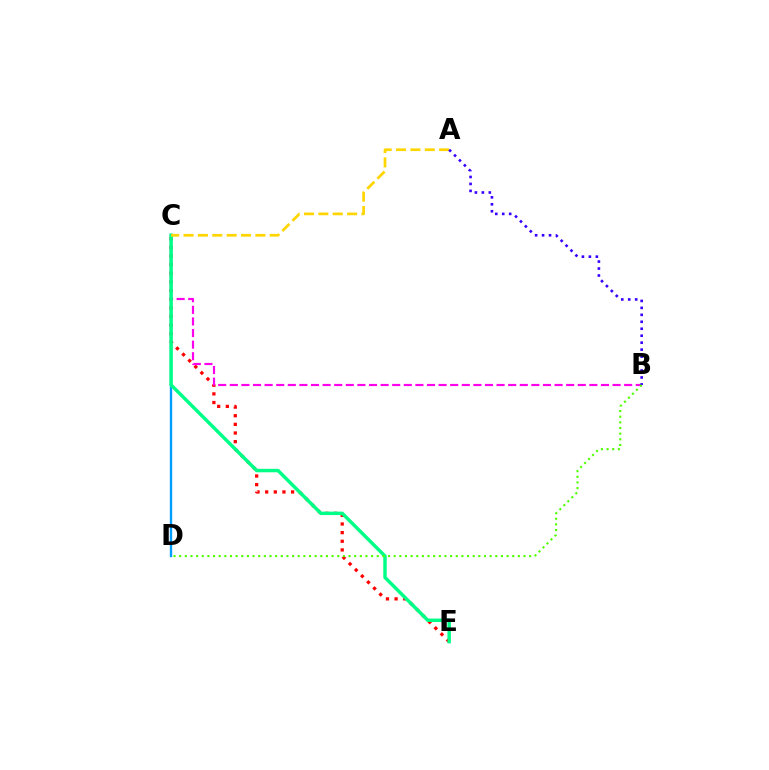{('C', 'E'): [{'color': '#ff0000', 'line_style': 'dotted', 'thickness': 2.35}, {'color': '#00ff86', 'line_style': 'solid', 'thickness': 2.49}], ('B', 'C'): [{'color': '#ff00ed', 'line_style': 'dashed', 'thickness': 1.58}], ('C', 'D'): [{'color': '#009eff', 'line_style': 'solid', 'thickness': 1.69}], ('A', 'C'): [{'color': '#ffd500', 'line_style': 'dashed', 'thickness': 1.95}], ('A', 'B'): [{'color': '#3700ff', 'line_style': 'dotted', 'thickness': 1.89}], ('B', 'D'): [{'color': '#4fff00', 'line_style': 'dotted', 'thickness': 1.53}]}